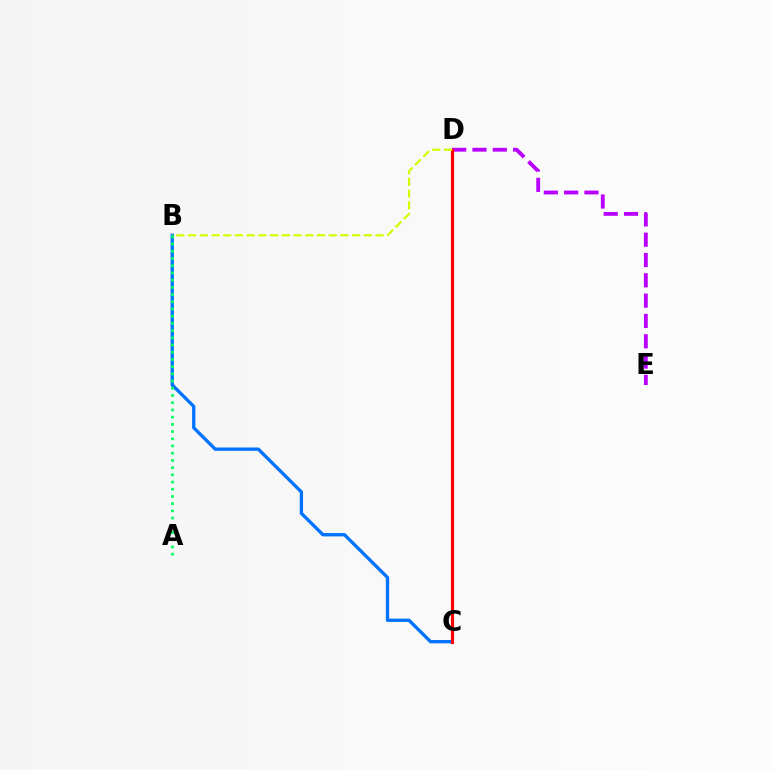{('D', 'E'): [{'color': '#b900ff', 'line_style': 'dashed', 'thickness': 2.76}], ('B', 'C'): [{'color': '#0074ff', 'line_style': 'solid', 'thickness': 2.4}], ('C', 'D'): [{'color': '#ff0000', 'line_style': 'solid', 'thickness': 2.25}], ('B', 'D'): [{'color': '#d1ff00', 'line_style': 'dashed', 'thickness': 1.59}], ('A', 'B'): [{'color': '#00ff5c', 'line_style': 'dotted', 'thickness': 1.96}]}